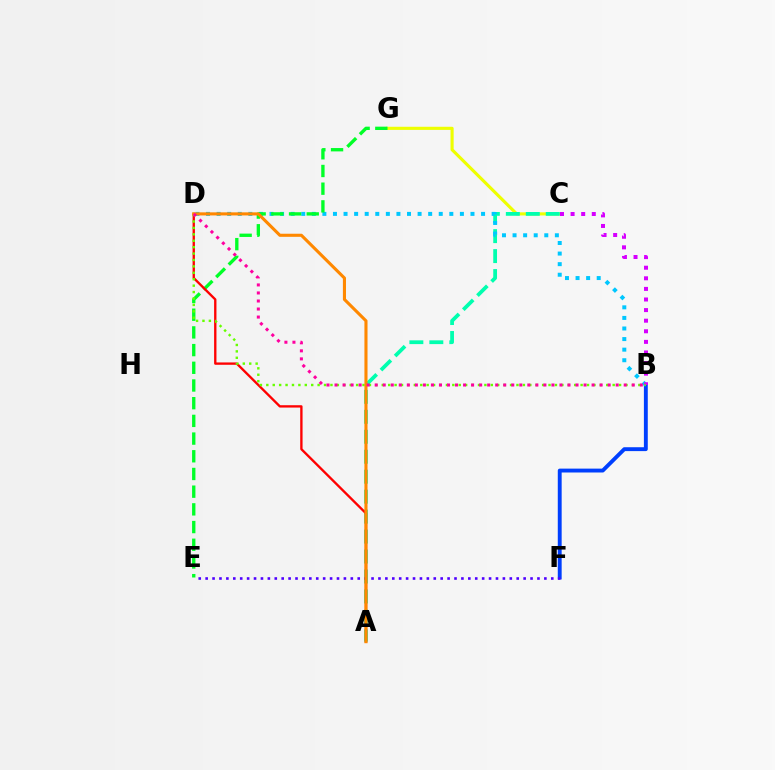{('C', 'G'): [{'color': '#eeff00', 'line_style': 'solid', 'thickness': 2.25}], ('A', 'C'): [{'color': '#00ffaf', 'line_style': 'dashed', 'thickness': 2.71}], ('B', 'F'): [{'color': '#003fff', 'line_style': 'solid', 'thickness': 2.79}], ('E', 'F'): [{'color': '#4f00ff', 'line_style': 'dotted', 'thickness': 1.88}], ('B', 'D'): [{'color': '#00c7ff', 'line_style': 'dotted', 'thickness': 2.87}, {'color': '#66ff00', 'line_style': 'dotted', 'thickness': 1.74}, {'color': '#ff00a0', 'line_style': 'dotted', 'thickness': 2.18}], ('E', 'G'): [{'color': '#00ff27', 'line_style': 'dashed', 'thickness': 2.4}], ('A', 'D'): [{'color': '#ff0000', 'line_style': 'solid', 'thickness': 1.69}, {'color': '#ff8800', 'line_style': 'solid', 'thickness': 2.22}], ('B', 'C'): [{'color': '#d600ff', 'line_style': 'dotted', 'thickness': 2.88}]}